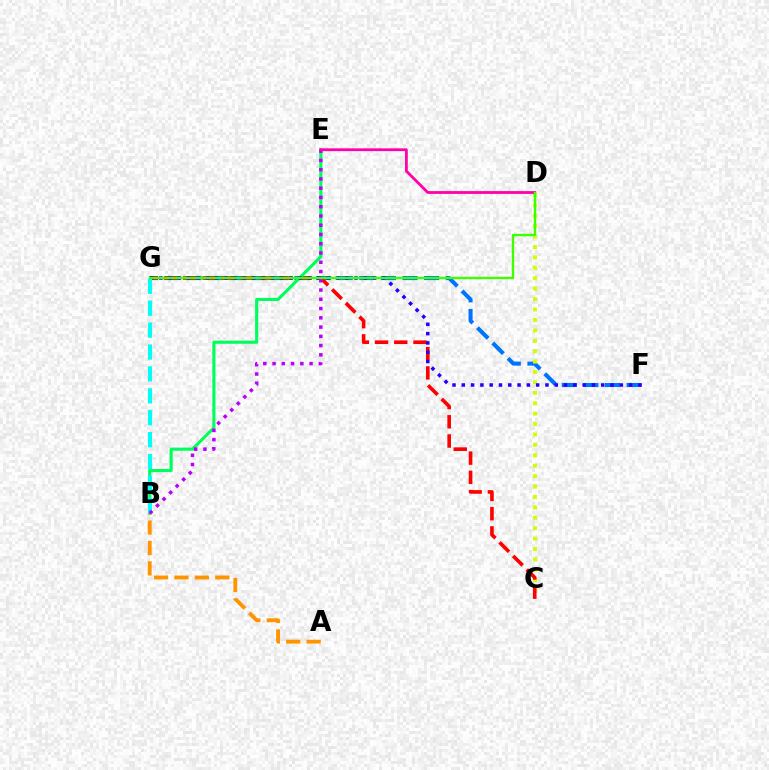{('F', 'G'): [{'color': '#0074ff', 'line_style': 'dashed', 'thickness': 2.94}, {'color': '#2500ff', 'line_style': 'dotted', 'thickness': 2.53}], ('C', 'D'): [{'color': '#d1ff00', 'line_style': 'dotted', 'thickness': 2.83}], ('C', 'G'): [{'color': '#ff0000', 'line_style': 'dashed', 'thickness': 2.61}], ('B', 'E'): [{'color': '#00ff5c', 'line_style': 'solid', 'thickness': 2.25}, {'color': '#b900ff', 'line_style': 'dotted', 'thickness': 2.52}], ('A', 'B'): [{'color': '#ff9400', 'line_style': 'dashed', 'thickness': 2.78}], ('B', 'G'): [{'color': '#00fff6', 'line_style': 'dashed', 'thickness': 2.98}], ('D', 'E'): [{'color': '#ff00ac', 'line_style': 'solid', 'thickness': 2.01}], ('D', 'G'): [{'color': '#3dff00', 'line_style': 'solid', 'thickness': 1.71}]}